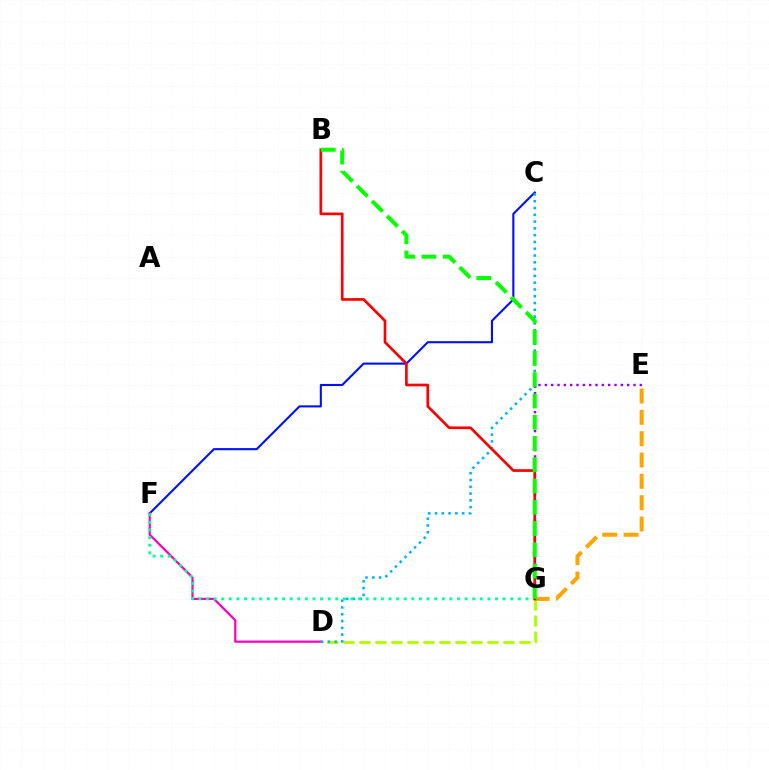{('E', 'G'): [{'color': '#9b00ff', 'line_style': 'dotted', 'thickness': 1.72}, {'color': '#ffa500', 'line_style': 'dashed', 'thickness': 2.9}], ('C', 'F'): [{'color': '#0010ff', 'line_style': 'solid', 'thickness': 1.51}], ('D', 'F'): [{'color': '#ff00bd', 'line_style': 'solid', 'thickness': 1.6}], ('D', 'G'): [{'color': '#b3ff00', 'line_style': 'dashed', 'thickness': 2.17}], ('C', 'D'): [{'color': '#00b5ff', 'line_style': 'dotted', 'thickness': 1.84}], ('F', 'G'): [{'color': '#00ff9d', 'line_style': 'dotted', 'thickness': 2.07}], ('B', 'G'): [{'color': '#ff0000', 'line_style': 'solid', 'thickness': 1.93}, {'color': '#08ff00', 'line_style': 'dashed', 'thickness': 2.89}]}